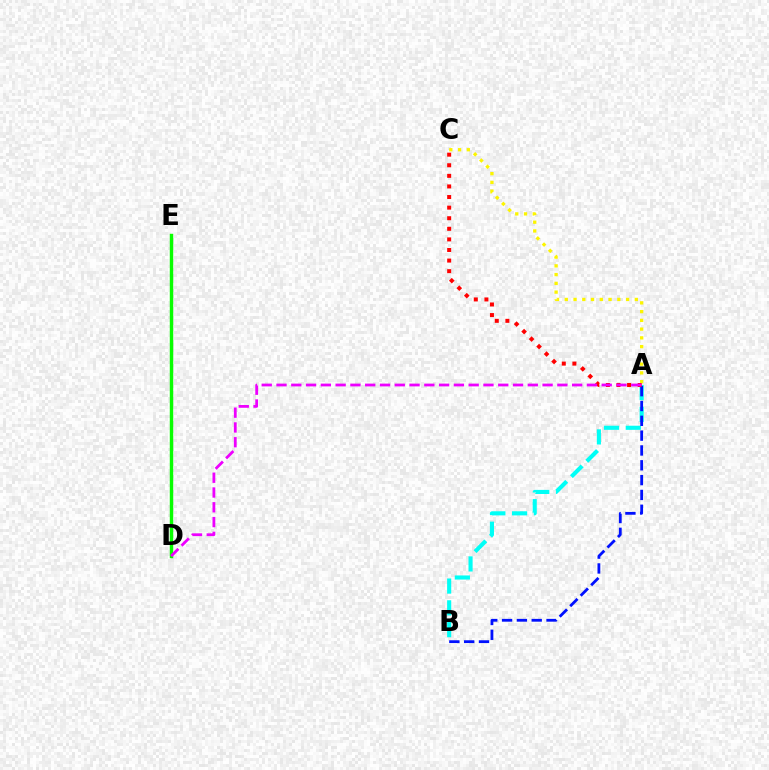{('A', 'B'): [{'color': '#00fff6', 'line_style': 'dashed', 'thickness': 2.96}, {'color': '#0010ff', 'line_style': 'dashed', 'thickness': 2.01}], ('A', 'C'): [{'color': '#fcf500', 'line_style': 'dotted', 'thickness': 2.38}, {'color': '#ff0000', 'line_style': 'dotted', 'thickness': 2.88}], ('D', 'E'): [{'color': '#08ff00', 'line_style': 'solid', 'thickness': 2.48}], ('A', 'D'): [{'color': '#ee00ff', 'line_style': 'dashed', 'thickness': 2.01}]}